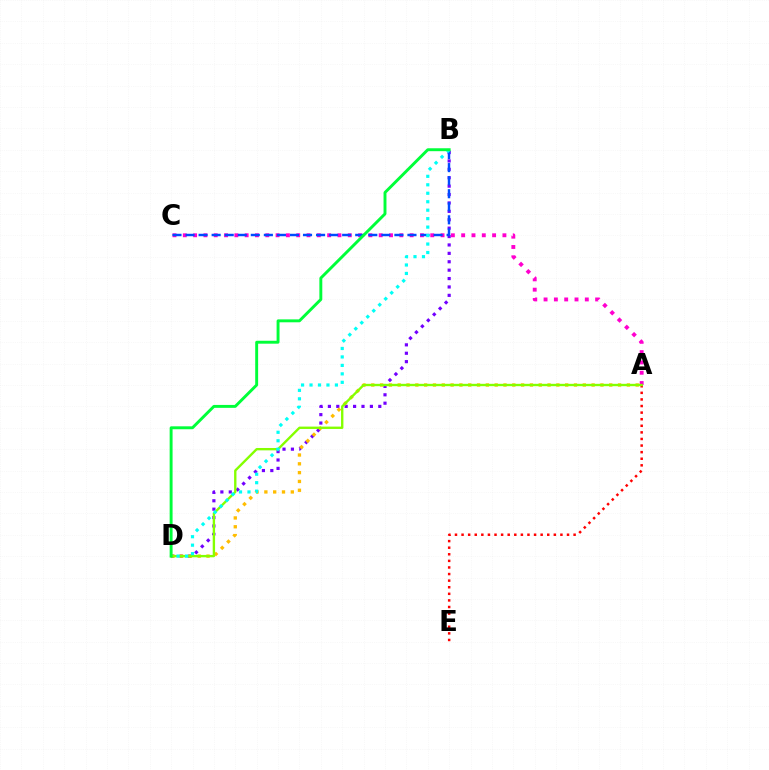{('A', 'C'): [{'color': '#ff00cf', 'line_style': 'dotted', 'thickness': 2.8}], ('B', 'D'): [{'color': '#7200ff', 'line_style': 'dotted', 'thickness': 2.28}, {'color': '#00fff6', 'line_style': 'dotted', 'thickness': 2.3}, {'color': '#00ff39', 'line_style': 'solid', 'thickness': 2.1}], ('A', 'E'): [{'color': '#ff0000', 'line_style': 'dotted', 'thickness': 1.79}], ('A', 'D'): [{'color': '#ffbd00', 'line_style': 'dotted', 'thickness': 2.39}, {'color': '#84ff00', 'line_style': 'solid', 'thickness': 1.7}], ('B', 'C'): [{'color': '#004bff', 'line_style': 'dashed', 'thickness': 1.77}]}